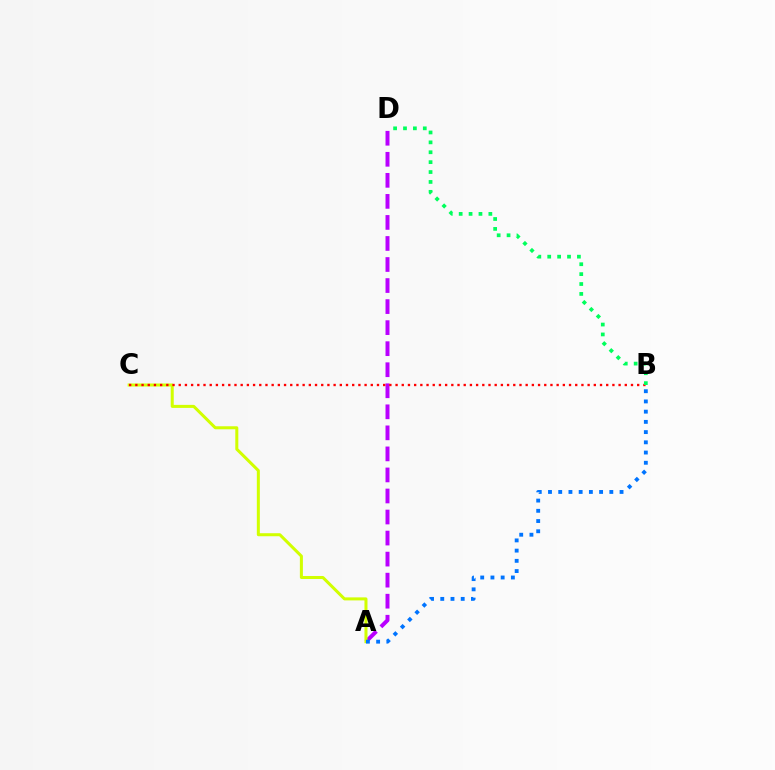{('A', 'D'): [{'color': '#b900ff', 'line_style': 'dashed', 'thickness': 2.86}], ('A', 'C'): [{'color': '#d1ff00', 'line_style': 'solid', 'thickness': 2.17}], ('A', 'B'): [{'color': '#0074ff', 'line_style': 'dotted', 'thickness': 2.78}], ('B', 'C'): [{'color': '#ff0000', 'line_style': 'dotted', 'thickness': 1.68}], ('B', 'D'): [{'color': '#00ff5c', 'line_style': 'dotted', 'thickness': 2.69}]}